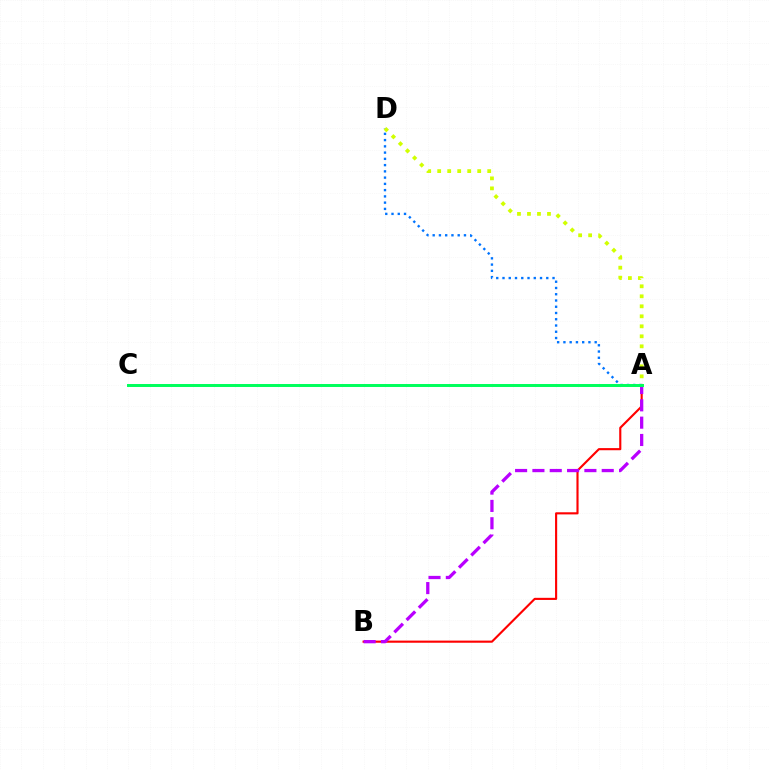{('A', 'B'): [{'color': '#ff0000', 'line_style': 'solid', 'thickness': 1.53}, {'color': '#b900ff', 'line_style': 'dashed', 'thickness': 2.35}], ('A', 'D'): [{'color': '#0074ff', 'line_style': 'dotted', 'thickness': 1.7}, {'color': '#d1ff00', 'line_style': 'dotted', 'thickness': 2.72}], ('A', 'C'): [{'color': '#00ff5c', 'line_style': 'solid', 'thickness': 2.14}]}